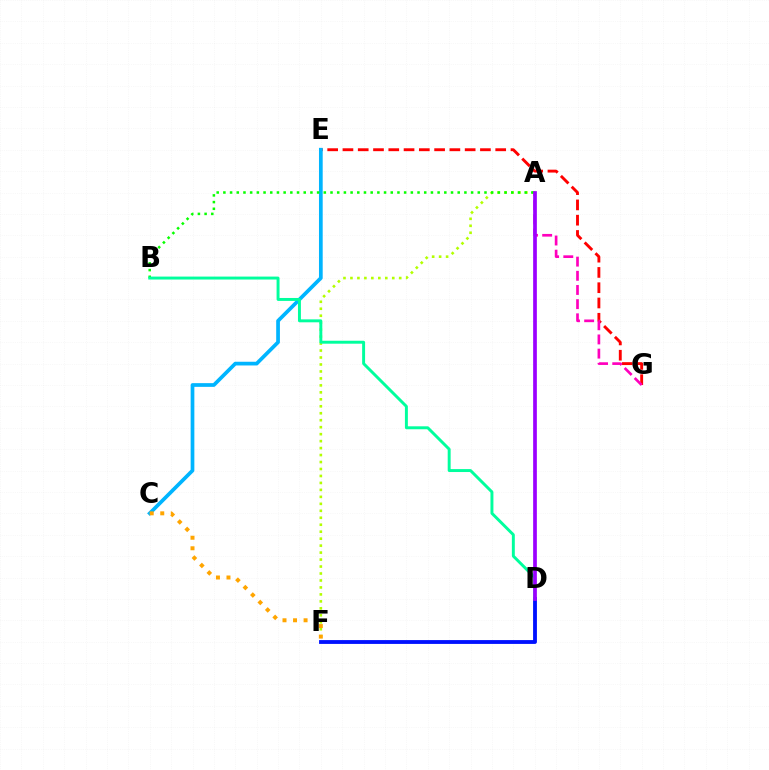{('E', 'G'): [{'color': '#ff0000', 'line_style': 'dashed', 'thickness': 2.08}], ('A', 'G'): [{'color': '#ff00bd', 'line_style': 'dashed', 'thickness': 1.93}], ('A', 'F'): [{'color': '#b3ff00', 'line_style': 'dotted', 'thickness': 1.89}], ('C', 'E'): [{'color': '#00b5ff', 'line_style': 'solid', 'thickness': 2.67}], ('A', 'B'): [{'color': '#08ff00', 'line_style': 'dotted', 'thickness': 1.82}], ('D', 'F'): [{'color': '#0010ff', 'line_style': 'solid', 'thickness': 2.76}], ('B', 'D'): [{'color': '#00ff9d', 'line_style': 'solid', 'thickness': 2.12}], ('A', 'D'): [{'color': '#9b00ff', 'line_style': 'solid', 'thickness': 2.67}], ('C', 'F'): [{'color': '#ffa500', 'line_style': 'dotted', 'thickness': 2.86}]}